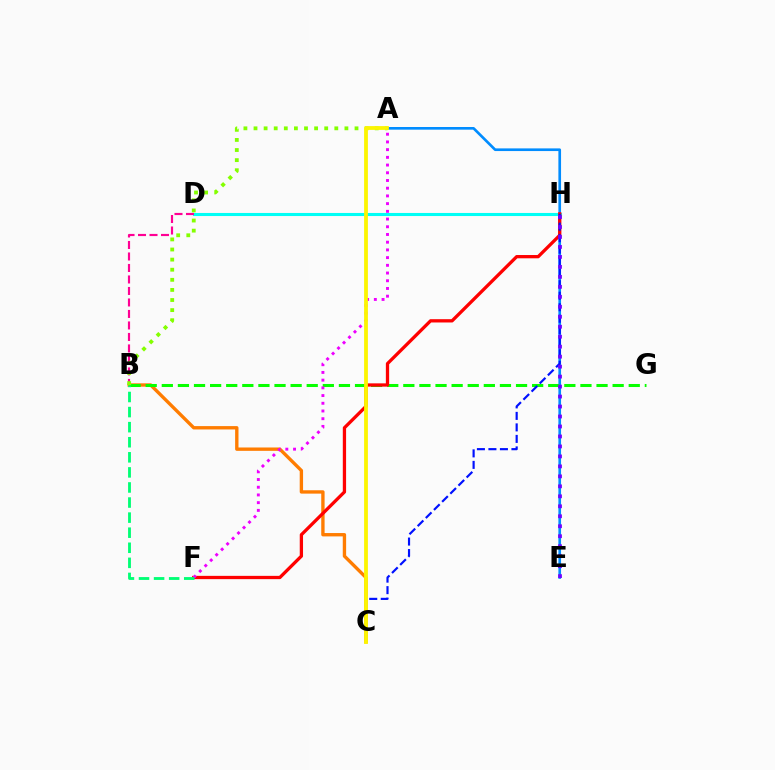{('A', 'E'): [{'color': '#008cff', 'line_style': 'solid', 'thickness': 1.92}], ('D', 'H'): [{'color': '#00fff6', 'line_style': 'solid', 'thickness': 2.22}], ('B', 'D'): [{'color': '#ff0094', 'line_style': 'dashed', 'thickness': 1.56}], ('B', 'C'): [{'color': '#ff7c00', 'line_style': 'solid', 'thickness': 2.42}], ('B', 'G'): [{'color': '#08ff00', 'line_style': 'dashed', 'thickness': 2.19}], ('F', 'H'): [{'color': '#ff0000', 'line_style': 'solid', 'thickness': 2.36}], ('A', 'F'): [{'color': '#ee00ff', 'line_style': 'dotted', 'thickness': 2.1}], ('C', 'H'): [{'color': '#0010ff', 'line_style': 'dashed', 'thickness': 1.56}], ('A', 'B'): [{'color': '#84ff00', 'line_style': 'dotted', 'thickness': 2.74}], ('A', 'C'): [{'color': '#fcf500', 'line_style': 'solid', 'thickness': 2.73}], ('B', 'F'): [{'color': '#00ff74', 'line_style': 'dashed', 'thickness': 2.05}], ('E', 'H'): [{'color': '#7200ff', 'line_style': 'dotted', 'thickness': 2.71}]}